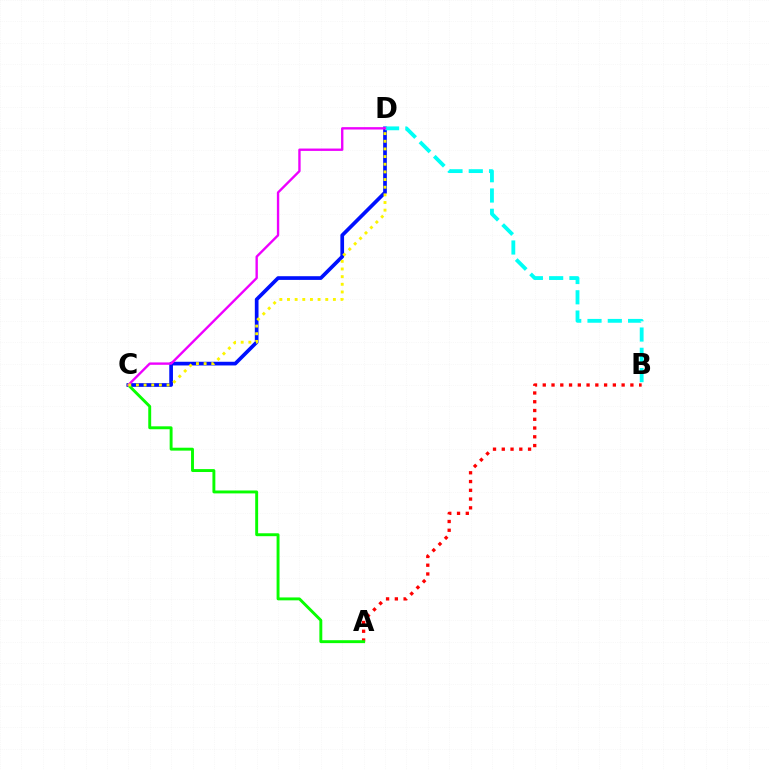{('A', 'B'): [{'color': '#ff0000', 'line_style': 'dotted', 'thickness': 2.38}], ('C', 'D'): [{'color': '#0010ff', 'line_style': 'solid', 'thickness': 2.66}, {'color': '#ee00ff', 'line_style': 'solid', 'thickness': 1.71}, {'color': '#fcf500', 'line_style': 'dotted', 'thickness': 2.08}], ('B', 'D'): [{'color': '#00fff6', 'line_style': 'dashed', 'thickness': 2.76}], ('A', 'C'): [{'color': '#08ff00', 'line_style': 'solid', 'thickness': 2.1}]}